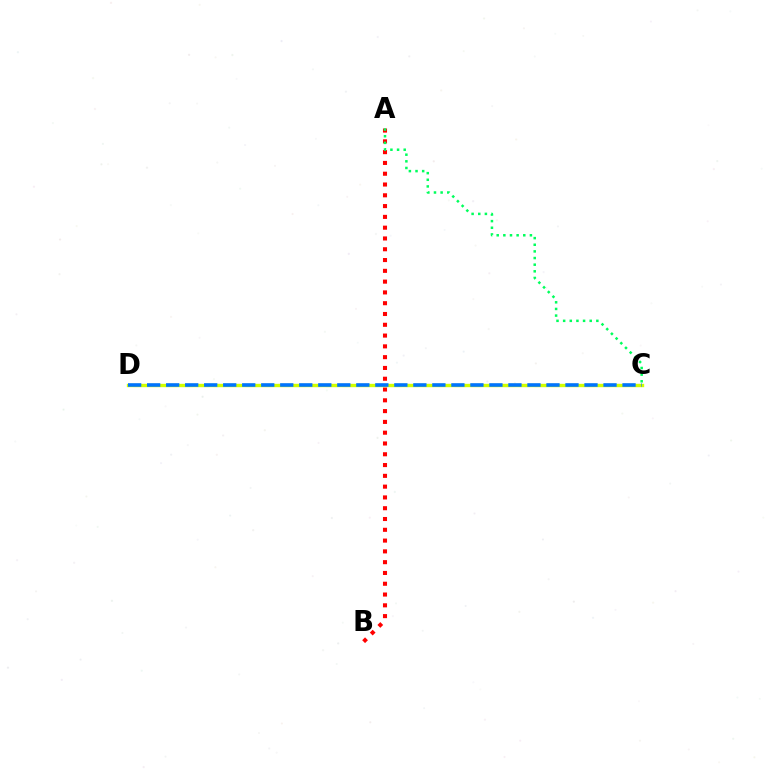{('C', 'D'): [{'color': '#b900ff', 'line_style': 'dashed', 'thickness': 2.18}, {'color': '#d1ff00', 'line_style': 'solid', 'thickness': 2.42}, {'color': '#0074ff', 'line_style': 'dashed', 'thickness': 2.58}], ('A', 'B'): [{'color': '#ff0000', 'line_style': 'dotted', 'thickness': 2.93}], ('A', 'C'): [{'color': '#00ff5c', 'line_style': 'dotted', 'thickness': 1.8}]}